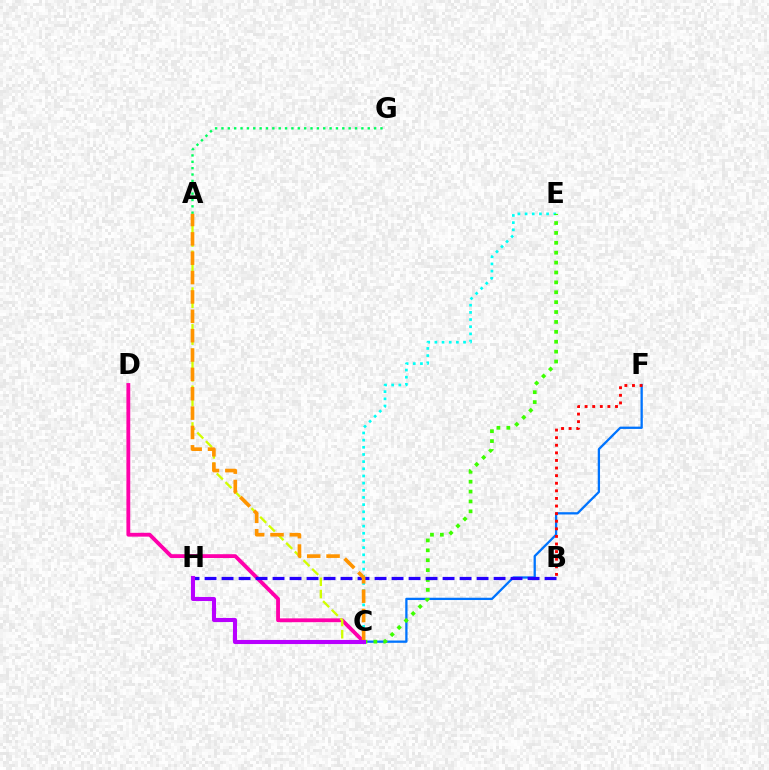{('C', 'E'): [{'color': '#00fff6', 'line_style': 'dotted', 'thickness': 1.95}, {'color': '#3dff00', 'line_style': 'dotted', 'thickness': 2.69}], ('C', 'F'): [{'color': '#0074ff', 'line_style': 'solid', 'thickness': 1.65}], ('B', 'F'): [{'color': '#ff0000', 'line_style': 'dotted', 'thickness': 2.06}], ('A', 'G'): [{'color': '#00ff5c', 'line_style': 'dotted', 'thickness': 1.73}], ('C', 'D'): [{'color': '#ff00ac', 'line_style': 'solid', 'thickness': 2.76}], ('A', 'C'): [{'color': '#d1ff00', 'line_style': 'dashed', 'thickness': 1.67}, {'color': '#ff9400', 'line_style': 'dashed', 'thickness': 2.63}], ('B', 'H'): [{'color': '#2500ff', 'line_style': 'dashed', 'thickness': 2.31}], ('C', 'H'): [{'color': '#b900ff', 'line_style': 'solid', 'thickness': 2.95}]}